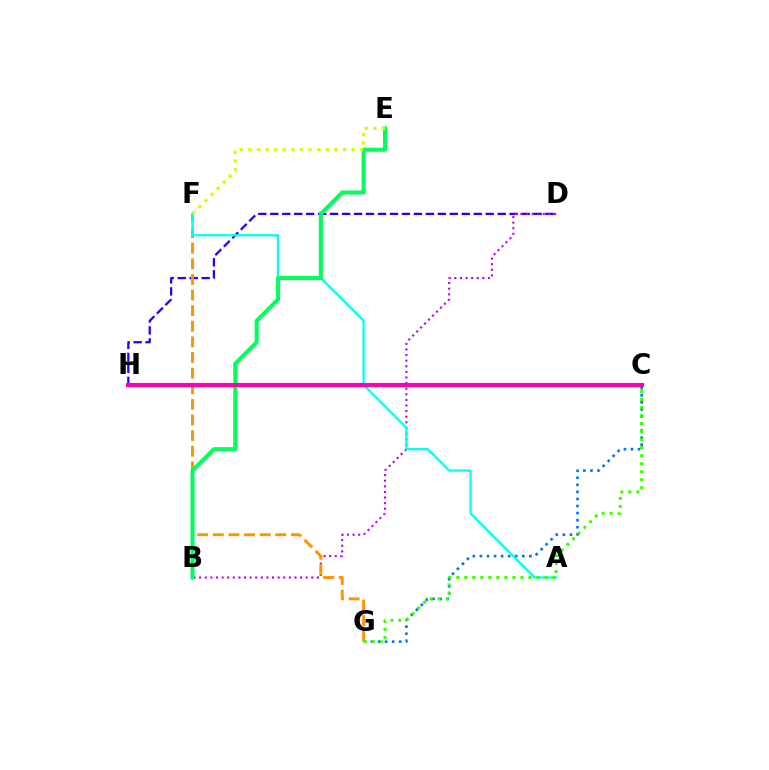{('C', 'G'): [{'color': '#0074ff', 'line_style': 'dotted', 'thickness': 1.92}, {'color': '#3dff00', 'line_style': 'dotted', 'thickness': 2.18}], ('D', 'H'): [{'color': '#2500ff', 'line_style': 'dashed', 'thickness': 1.63}], ('B', 'D'): [{'color': '#b900ff', 'line_style': 'dotted', 'thickness': 1.52}], ('F', 'G'): [{'color': '#ff9400', 'line_style': 'dashed', 'thickness': 2.12}], ('A', 'F'): [{'color': '#00fff6', 'line_style': 'solid', 'thickness': 1.64}], ('B', 'E'): [{'color': '#00ff5c', 'line_style': 'solid', 'thickness': 2.9}], ('E', 'F'): [{'color': '#d1ff00', 'line_style': 'dotted', 'thickness': 2.34}], ('C', 'H'): [{'color': '#ff0000', 'line_style': 'dotted', 'thickness': 2.81}, {'color': '#ff00ac', 'line_style': 'solid', 'thickness': 2.98}]}